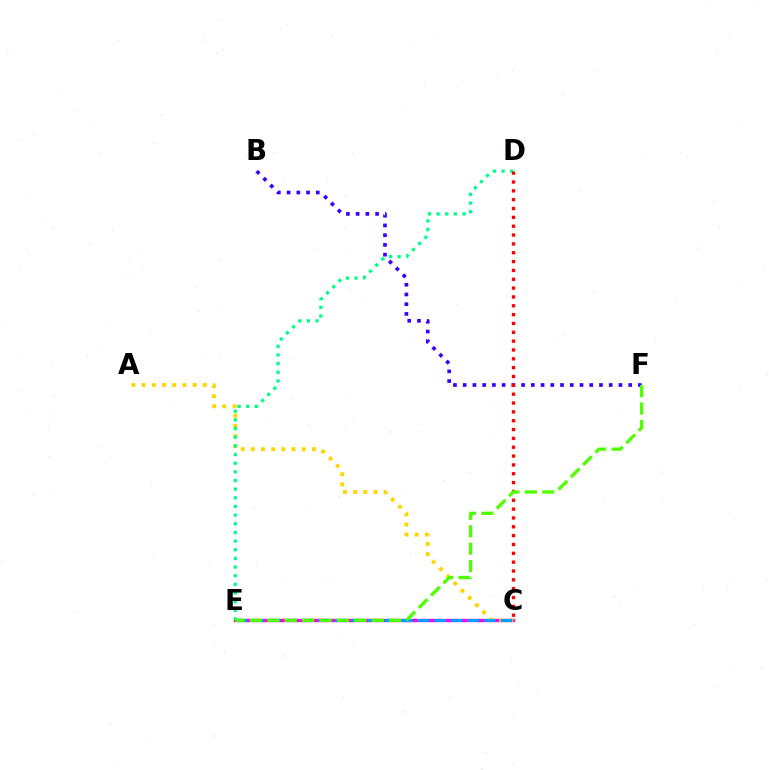{('C', 'E'): [{'color': '#ff00ed', 'line_style': 'solid', 'thickness': 2.4}, {'color': '#009eff', 'line_style': 'dashed', 'thickness': 2.25}], ('A', 'C'): [{'color': '#ffd500', 'line_style': 'dotted', 'thickness': 2.77}], ('B', 'F'): [{'color': '#3700ff', 'line_style': 'dotted', 'thickness': 2.65}], ('D', 'E'): [{'color': '#00ff86', 'line_style': 'dotted', 'thickness': 2.35}], ('C', 'D'): [{'color': '#ff0000', 'line_style': 'dotted', 'thickness': 2.4}], ('E', 'F'): [{'color': '#4fff00', 'line_style': 'dashed', 'thickness': 2.37}]}